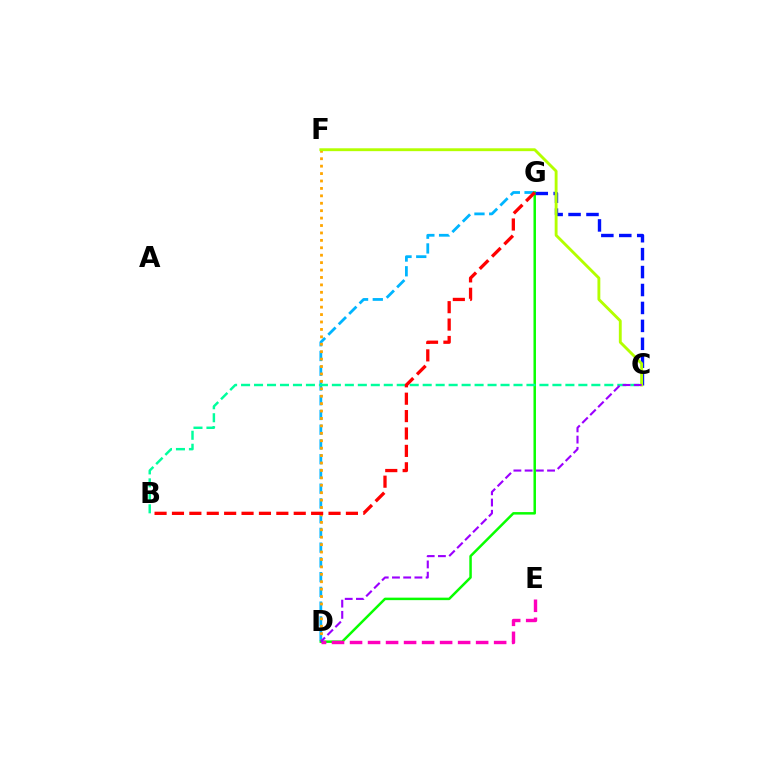{('D', 'G'): [{'color': '#00b5ff', 'line_style': 'dashed', 'thickness': 2.0}, {'color': '#08ff00', 'line_style': 'solid', 'thickness': 1.8}], ('D', 'F'): [{'color': '#ffa500', 'line_style': 'dotted', 'thickness': 2.02}], ('C', 'G'): [{'color': '#0010ff', 'line_style': 'dashed', 'thickness': 2.44}], ('D', 'E'): [{'color': '#ff00bd', 'line_style': 'dashed', 'thickness': 2.45}], ('B', 'C'): [{'color': '#00ff9d', 'line_style': 'dashed', 'thickness': 1.76}], ('C', 'F'): [{'color': '#b3ff00', 'line_style': 'solid', 'thickness': 2.06}], ('C', 'D'): [{'color': '#9b00ff', 'line_style': 'dashed', 'thickness': 1.52}], ('B', 'G'): [{'color': '#ff0000', 'line_style': 'dashed', 'thickness': 2.36}]}